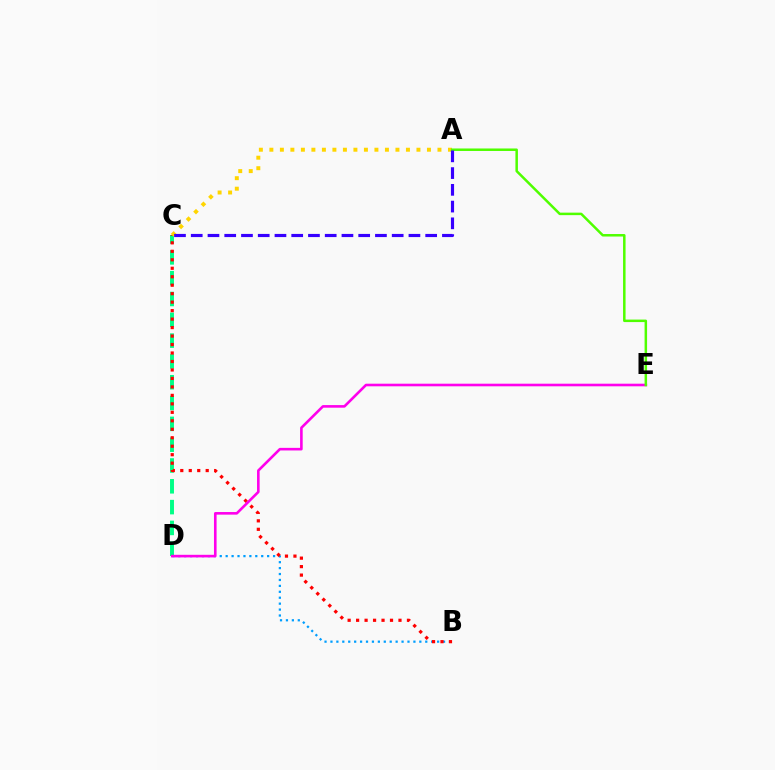{('B', 'D'): [{'color': '#009eff', 'line_style': 'dotted', 'thickness': 1.61}], ('C', 'D'): [{'color': '#00ff86', 'line_style': 'dashed', 'thickness': 2.83}], ('B', 'C'): [{'color': '#ff0000', 'line_style': 'dotted', 'thickness': 2.3}], ('D', 'E'): [{'color': '#ff00ed', 'line_style': 'solid', 'thickness': 1.88}], ('A', 'C'): [{'color': '#ffd500', 'line_style': 'dotted', 'thickness': 2.85}, {'color': '#3700ff', 'line_style': 'dashed', 'thickness': 2.27}], ('A', 'E'): [{'color': '#4fff00', 'line_style': 'solid', 'thickness': 1.8}]}